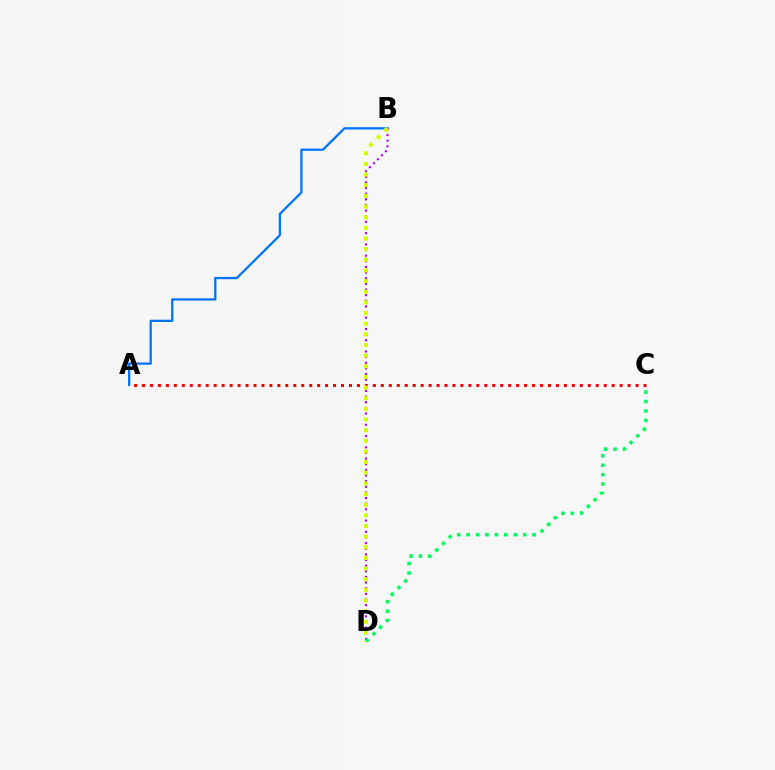{('A', 'B'): [{'color': '#0074ff', 'line_style': 'solid', 'thickness': 1.65}], ('B', 'D'): [{'color': '#b900ff', 'line_style': 'dotted', 'thickness': 1.53}, {'color': '#d1ff00', 'line_style': 'dotted', 'thickness': 2.89}], ('A', 'C'): [{'color': '#ff0000', 'line_style': 'dotted', 'thickness': 2.16}], ('C', 'D'): [{'color': '#00ff5c', 'line_style': 'dotted', 'thickness': 2.56}]}